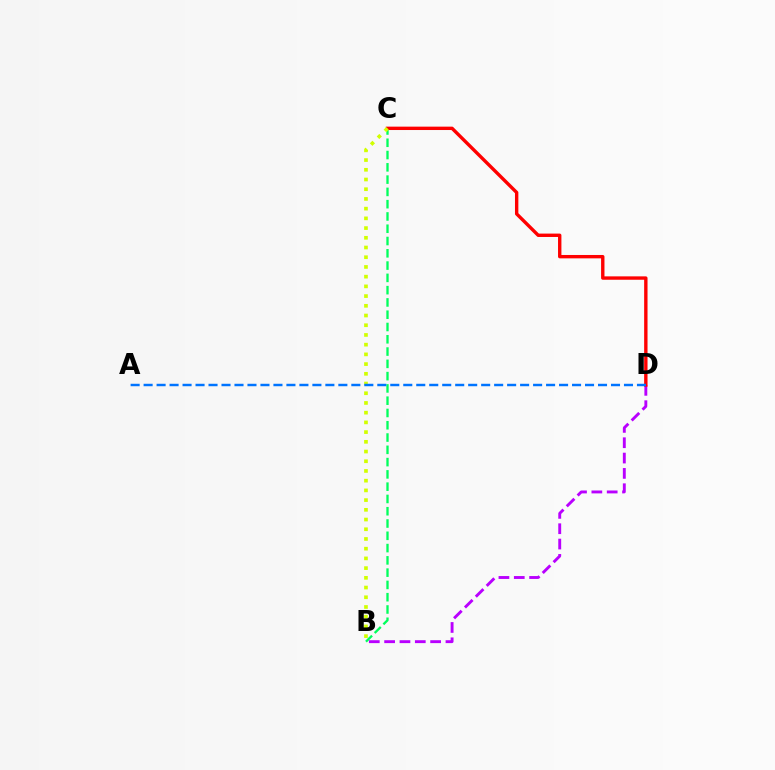{('B', 'D'): [{'color': '#b900ff', 'line_style': 'dashed', 'thickness': 2.08}], ('B', 'C'): [{'color': '#00ff5c', 'line_style': 'dashed', 'thickness': 1.67}, {'color': '#d1ff00', 'line_style': 'dotted', 'thickness': 2.64}], ('C', 'D'): [{'color': '#ff0000', 'line_style': 'solid', 'thickness': 2.43}], ('A', 'D'): [{'color': '#0074ff', 'line_style': 'dashed', 'thickness': 1.76}]}